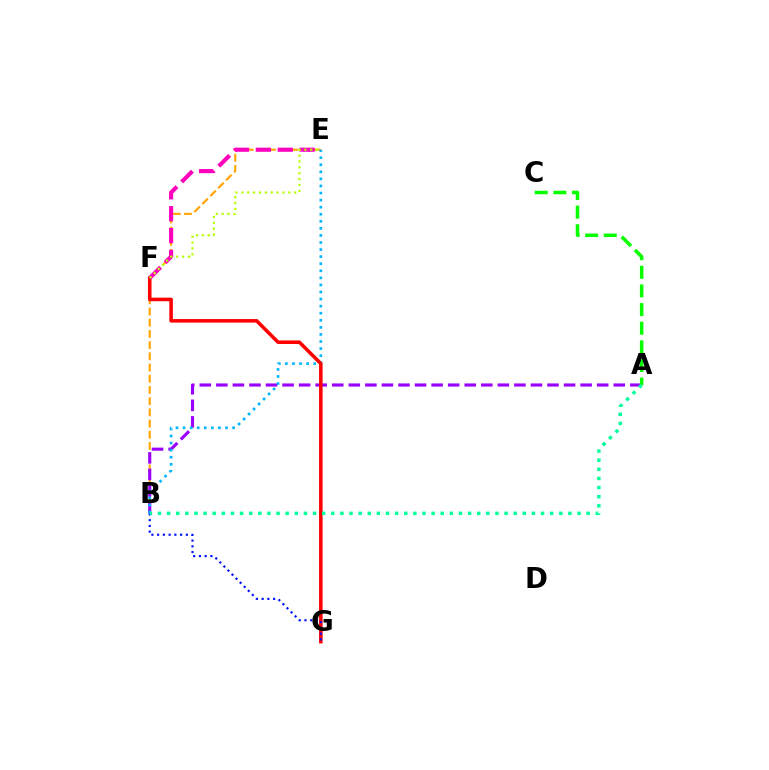{('B', 'E'): [{'color': '#ffa500', 'line_style': 'dashed', 'thickness': 1.52}, {'color': '#00b5ff', 'line_style': 'dotted', 'thickness': 1.92}], ('A', 'B'): [{'color': '#9b00ff', 'line_style': 'dashed', 'thickness': 2.25}, {'color': '#00ff9d', 'line_style': 'dotted', 'thickness': 2.48}], ('A', 'C'): [{'color': '#08ff00', 'line_style': 'dashed', 'thickness': 2.53}], ('F', 'G'): [{'color': '#ff0000', 'line_style': 'solid', 'thickness': 2.56}], ('B', 'G'): [{'color': '#0010ff', 'line_style': 'dotted', 'thickness': 1.56}], ('E', 'F'): [{'color': '#ff00bd', 'line_style': 'dashed', 'thickness': 2.97}, {'color': '#b3ff00', 'line_style': 'dotted', 'thickness': 1.6}]}